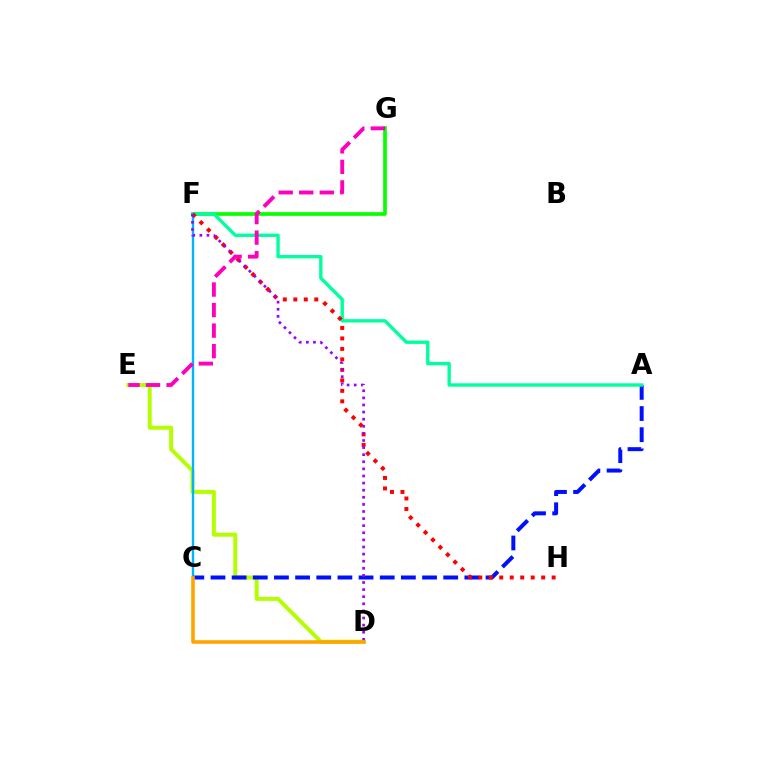{('D', 'E'): [{'color': '#b3ff00', 'line_style': 'solid', 'thickness': 2.85}], ('A', 'C'): [{'color': '#0010ff', 'line_style': 'dashed', 'thickness': 2.87}], ('F', 'G'): [{'color': '#08ff00', 'line_style': 'solid', 'thickness': 2.66}], ('C', 'F'): [{'color': '#00b5ff', 'line_style': 'solid', 'thickness': 1.7}], ('A', 'F'): [{'color': '#00ff9d', 'line_style': 'solid', 'thickness': 2.42}], ('F', 'H'): [{'color': '#ff0000', 'line_style': 'dotted', 'thickness': 2.85}], ('D', 'F'): [{'color': '#9b00ff', 'line_style': 'dotted', 'thickness': 1.93}], ('E', 'G'): [{'color': '#ff00bd', 'line_style': 'dashed', 'thickness': 2.79}], ('C', 'D'): [{'color': '#ffa500', 'line_style': 'solid', 'thickness': 2.58}]}